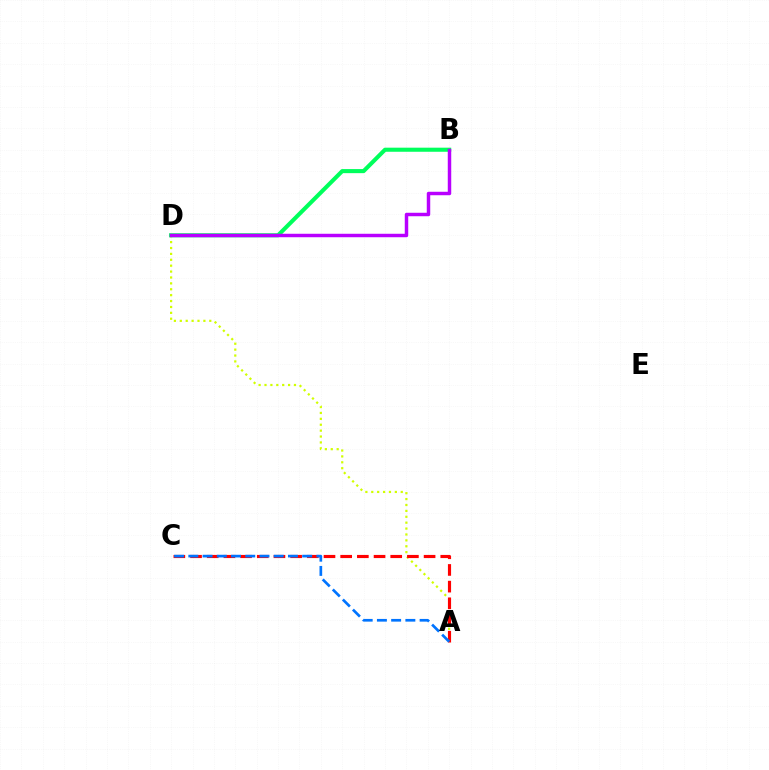{('A', 'D'): [{'color': '#d1ff00', 'line_style': 'dotted', 'thickness': 1.6}], ('A', 'C'): [{'color': '#ff0000', 'line_style': 'dashed', 'thickness': 2.27}, {'color': '#0074ff', 'line_style': 'dashed', 'thickness': 1.93}], ('B', 'D'): [{'color': '#00ff5c', 'line_style': 'solid', 'thickness': 2.94}, {'color': '#b900ff', 'line_style': 'solid', 'thickness': 2.49}]}